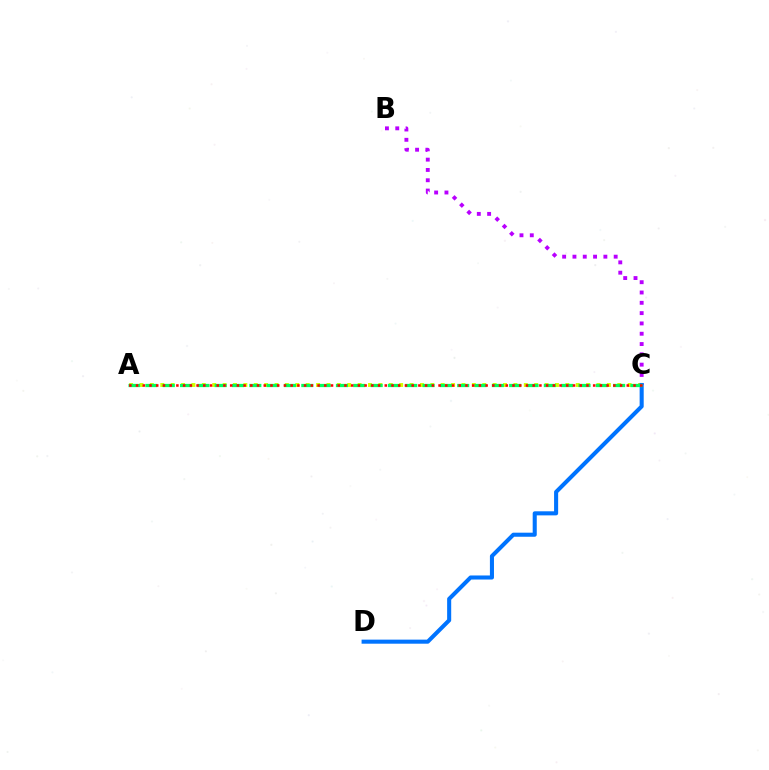{('A', 'C'): [{'color': '#d1ff00', 'line_style': 'dotted', 'thickness': 2.82}, {'color': '#00ff5c', 'line_style': 'dashed', 'thickness': 2.35}, {'color': '#ff0000', 'line_style': 'dotted', 'thickness': 1.83}], ('B', 'C'): [{'color': '#b900ff', 'line_style': 'dotted', 'thickness': 2.8}], ('C', 'D'): [{'color': '#0074ff', 'line_style': 'solid', 'thickness': 2.93}]}